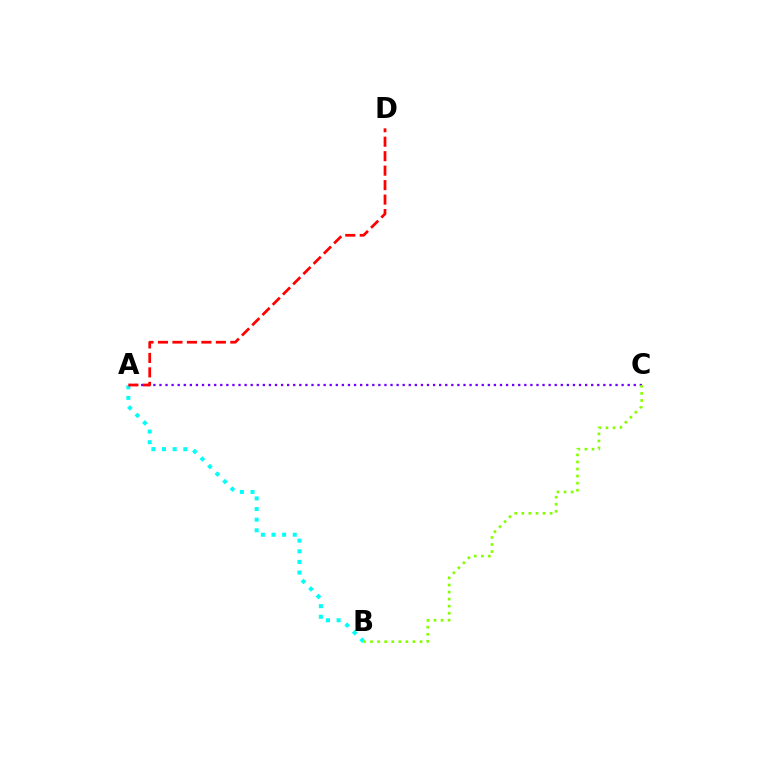{('A', 'B'): [{'color': '#00fff6', 'line_style': 'dotted', 'thickness': 2.89}], ('A', 'C'): [{'color': '#7200ff', 'line_style': 'dotted', 'thickness': 1.65}], ('B', 'C'): [{'color': '#84ff00', 'line_style': 'dotted', 'thickness': 1.92}], ('A', 'D'): [{'color': '#ff0000', 'line_style': 'dashed', 'thickness': 1.97}]}